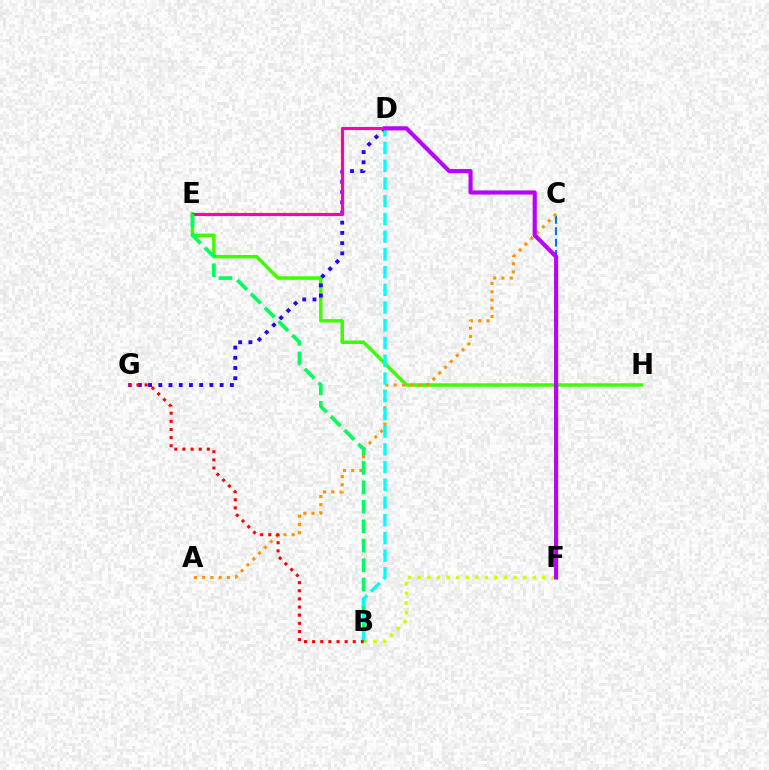{('B', 'F'): [{'color': '#d1ff00', 'line_style': 'dotted', 'thickness': 2.6}], ('C', 'F'): [{'color': '#0074ff', 'line_style': 'dashed', 'thickness': 1.55}], ('E', 'H'): [{'color': '#3dff00', 'line_style': 'solid', 'thickness': 2.49}], ('D', 'G'): [{'color': '#2500ff', 'line_style': 'dotted', 'thickness': 2.78}], ('D', 'E'): [{'color': '#ff00ac', 'line_style': 'solid', 'thickness': 2.25}], ('A', 'C'): [{'color': '#ff9400', 'line_style': 'dotted', 'thickness': 2.24}], ('B', 'E'): [{'color': '#00ff5c', 'line_style': 'dashed', 'thickness': 2.64}], ('B', 'D'): [{'color': '#00fff6', 'line_style': 'dashed', 'thickness': 2.41}], ('D', 'F'): [{'color': '#b900ff', 'line_style': 'solid', 'thickness': 2.98}], ('B', 'G'): [{'color': '#ff0000', 'line_style': 'dotted', 'thickness': 2.21}]}